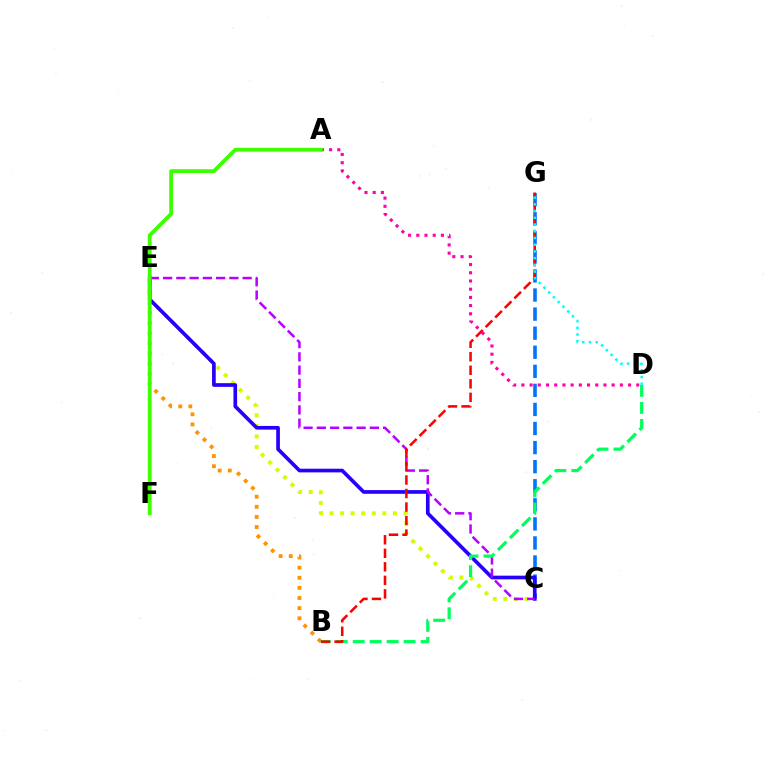{('C', 'E'): [{'color': '#d1ff00', 'line_style': 'dotted', 'thickness': 2.87}, {'color': '#2500ff', 'line_style': 'solid', 'thickness': 2.64}, {'color': '#b900ff', 'line_style': 'dashed', 'thickness': 1.8}], ('B', 'E'): [{'color': '#ff9400', 'line_style': 'dotted', 'thickness': 2.75}], ('C', 'G'): [{'color': '#0074ff', 'line_style': 'dashed', 'thickness': 2.59}], ('B', 'D'): [{'color': '#00ff5c', 'line_style': 'dashed', 'thickness': 2.31}], ('B', 'G'): [{'color': '#ff0000', 'line_style': 'dashed', 'thickness': 1.84}], ('A', 'D'): [{'color': '#ff00ac', 'line_style': 'dotted', 'thickness': 2.23}], ('D', 'G'): [{'color': '#00fff6', 'line_style': 'dotted', 'thickness': 1.83}], ('A', 'F'): [{'color': '#3dff00', 'line_style': 'solid', 'thickness': 2.72}]}